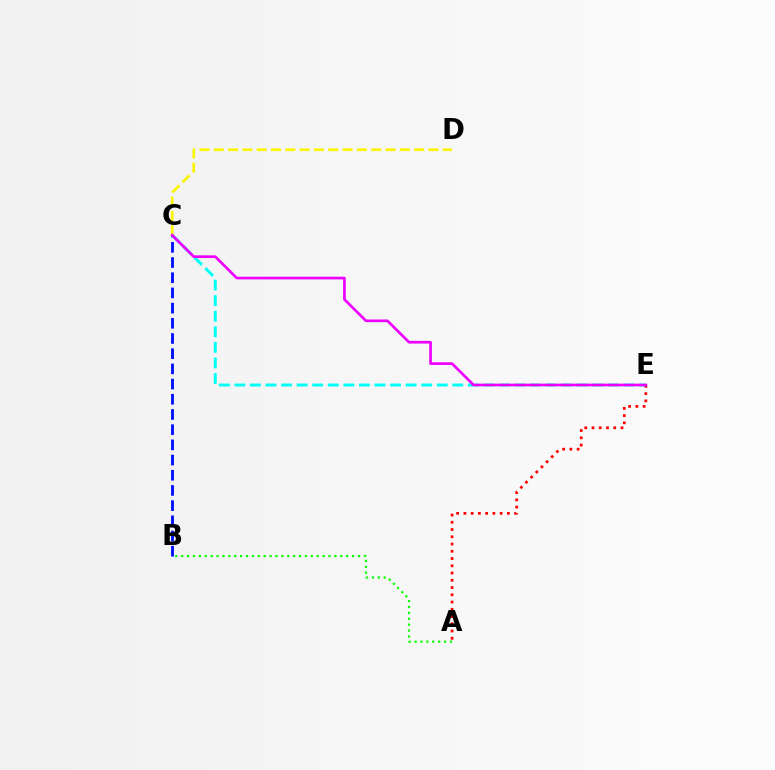{('B', 'C'): [{'color': '#0010ff', 'line_style': 'dashed', 'thickness': 2.06}], ('A', 'B'): [{'color': '#08ff00', 'line_style': 'dotted', 'thickness': 1.6}], ('C', 'D'): [{'color': '#fcf500', 'line_style': 'dashed', 'thickness': 1.94}], ('A', 'E'): [{'color': '#ff0000', 'line_style': 'dotted', 'thickness': 1.97}], ('C', 'E'): [{'color': '#00fff6', 'line_style': 'dashed', 'thickness': 2.11}, {'color': '#ee00ff', 'line_style': 'solid', 'thickness': 1.93}]}